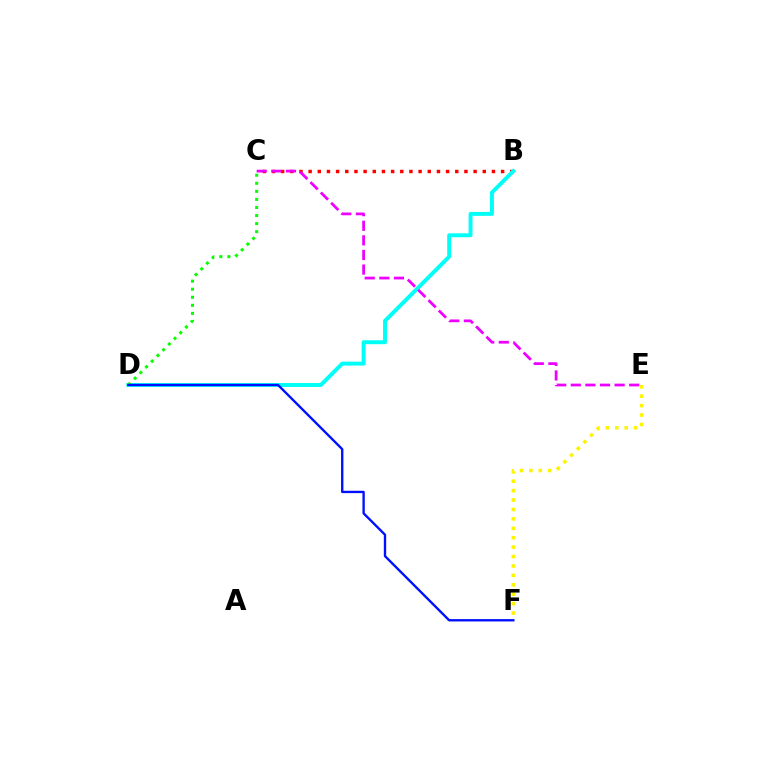{('B', 'C'): [{'color': '#ff0000', 'line_style': 'dotted', 'thickness': 2.49}], ('B', 'D'): [{'color': '#00fff6', 'line_style': 'solid', 'thickness': 2.83}], ('E', 'F'): [{'color': '#fcf500', 'line_style': 'dotted', 'thickness': 2.56}], ('C', 'E'): [{'color': '#ee00ff', 'line_style': 'dashed', 'thickness': 1.98}], ('C', 'D'): [{'color': '#08ff00', 'line_style': 'dotted', 'thickness': 2.19}], ('D', 'F'): [{'color': '#0010ff', 'line_style': 'solid', 'thickness': 1.7}]}